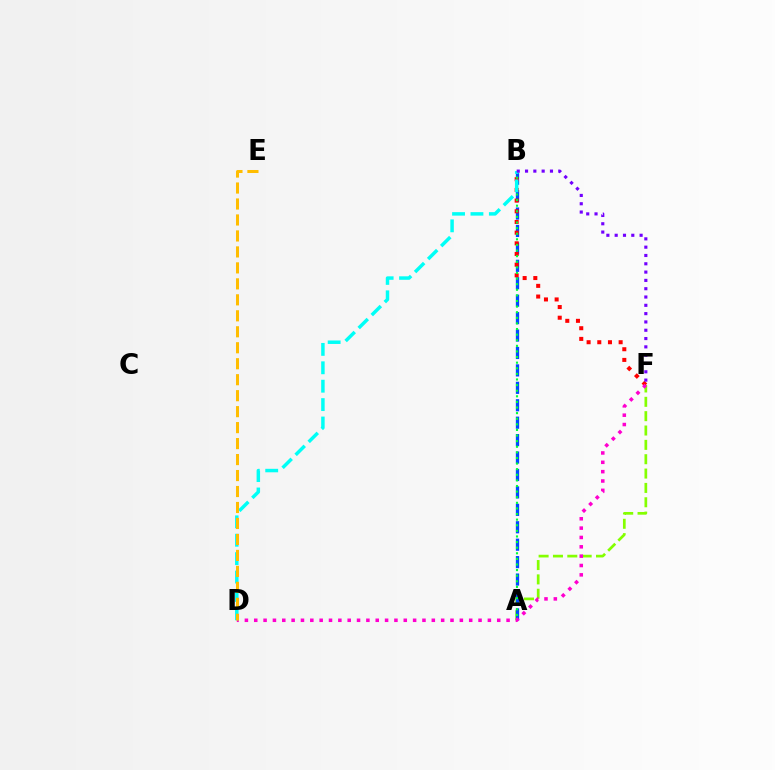{('A', 'F'): [{'color': '#84ff00', 'line_style': 'dashed', 'thickness': 1.95}], ('A', 'B'): [{'color': '#004bff', 'line_style': 'dashed', 'thickness': 2.37}, {'color': '#00ff39', 'line_style': 'dotted', 'thickness': 1.52}], ('B', 'F'): [{'color': '#ff0000', 'line_style': 'dotted', 'thickness': 2.9}, {'color': '#7200ff', 'line_style': 'dotted', 'thickness': 2.26}], ('D', 'F'): [{'color': '#ff00cf', 'line_style': 'dotted', 'thickness': 2.54}], ('B', 'D'): [{'color': '#00fff6', 'line_style': 'dashed', 'thickness': 2.5}], ('D', 'E'): [{'color': '#ffbd00', 'line_style': 'dashed', 'thickness': 2.17}]}